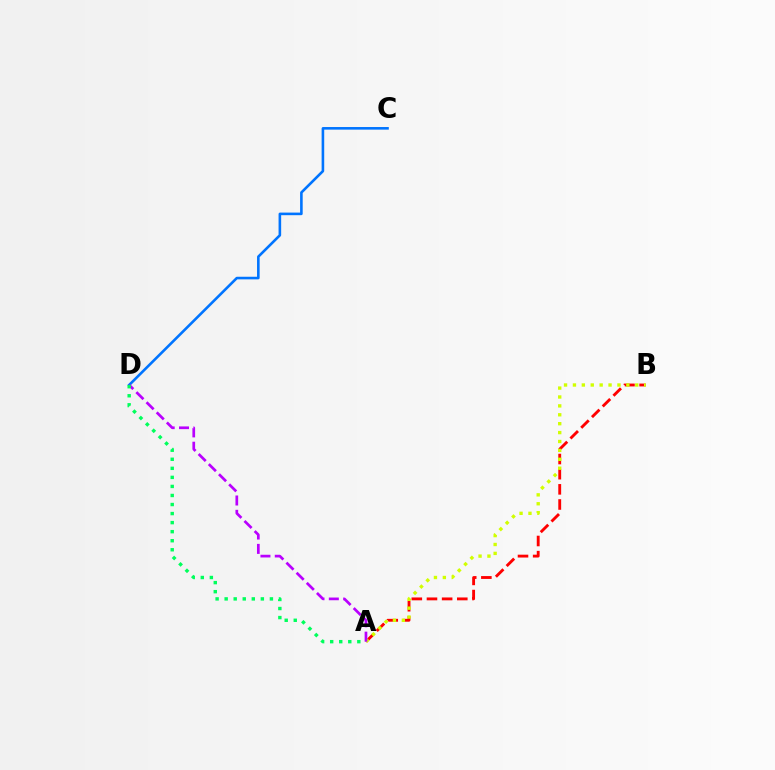{('A', 'B'): [{'color': '#ff0000', 'line_style': 'dashed', 'thickness': 2.06}, {'color': '#d1ff00', 'line_style': 'dotted', 'thickness': 2.42}], ('C', 'D'): [{'color': '#0074ff', 'line_style': 'solid', 'thickness': 1.87}], ('A', 'D'): [{'color': '#b900ff', 'line_style': 'dashed', 'thickness': 1.95}, {'color': '#00ff5c', 'line_style': 'dotted', 'thickness': 2.46}]}